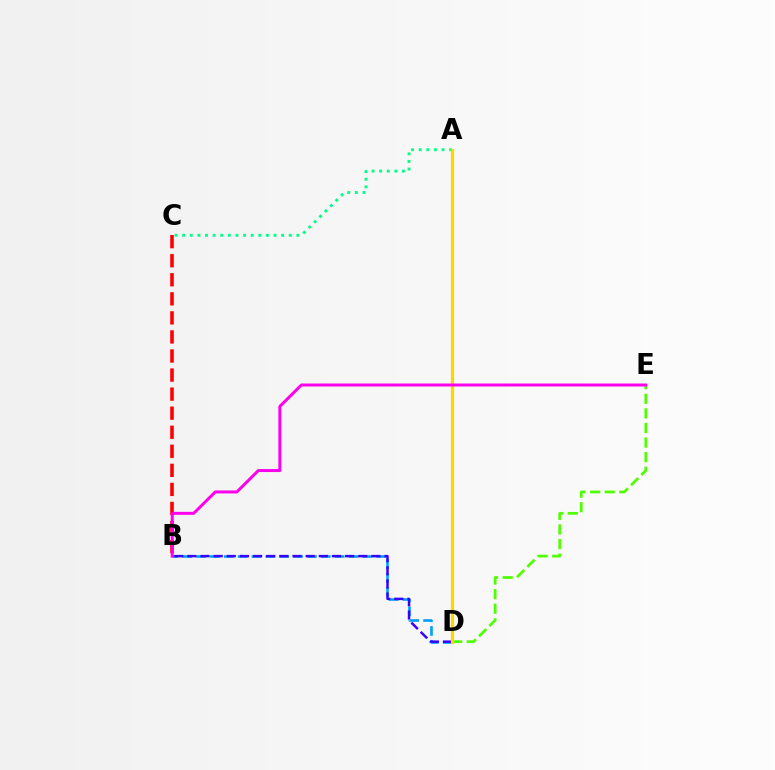{('A', 'C'): [{'color': '#00ff86', 'line_style': 'dotted', 'thickness': 2.07}], ('D', 'E'): [{'color': '#4fff00', 'line_style': 'dashed', 'thickness': 1.98}], ('B', 'D'): [{'color': '#009eff', 'line_style': 'dashed', 'thickness': 1.88}, {'color': '#3700ff', 'line_style': 'dashed', 'thickness': 1.79}], ('B', 'C'): [{'color': '#ff0000', 'line_style': 'dashed', 'thickness': 2.59}], ('A', 'D'): [{'color': '#ffd500', 'line_style': 'solid', 'thickness': 2.29}], ('B', 'E'): [{'color': '#ff00ed', 'line_style': 'solid', 'thickness': 2.15}]}